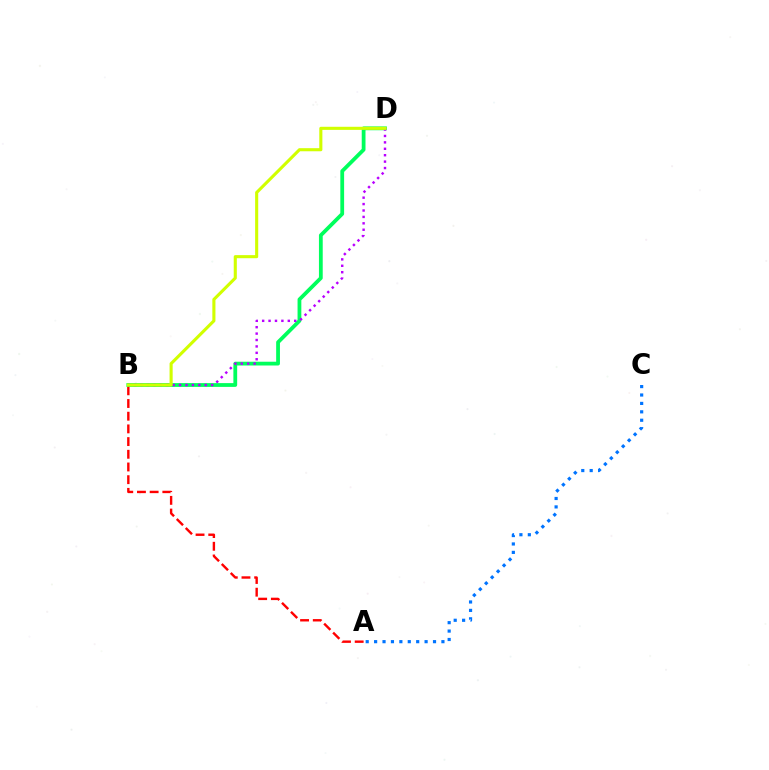{('A', 'B'): [{'color': '#ff0000', 'line_style': 'dashed', 'thickness': 1.72}], ('A', 'C'): [{'color': '#0074ff', 'line_style': 'dotted', 'thickness': 2.29}], ('B', 'D'): [{'color': '#00ff5c', 'line_style': 'solid', 'thickness': 2.72}, {'color': '#b900ff', 'line_style': 'dotted', 'thickness': 1.74}, {'color': '#d1ff00', 'line_style': 'solid', 'thickness': 2.23}]}